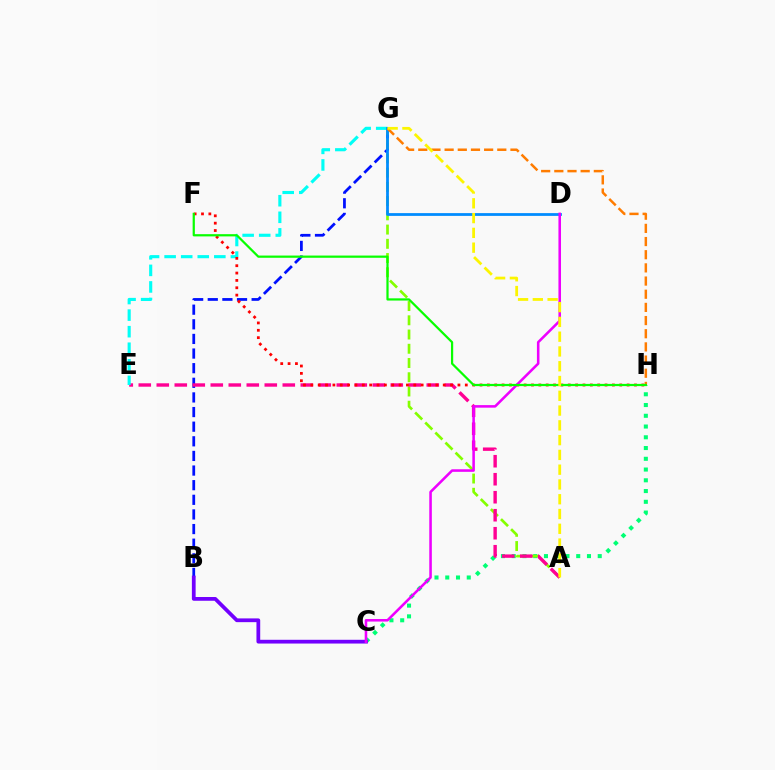{('B', 'G'): [{'color': '#0010ff', 'line_style': 'dashed', 'thickness': 1.99}], ('C', 'H'): [{'color': '#00ff74', 'line_style': 'dotted', 'thickness': 2.92}], ('A', 'G'): [{'color': '#84ff00', 'line_style': 'dashed', 'thickness': 1.93}, {'color': '#fcf500', 'line_style': 'dashed', 'thickness': 2.01}], ('A', 'E'): [{'color': '#ff0094', 'line_style': 'dashed', 'thickness': 2.45}], ('B', 'C'): [{'color': '#7200ff', 'line_style': 'solid', 'thickness': 2.7}], ('E', 'G'): [{'color': '#00fff6', 'line_style': 'dashed', 'thickness': 2.25}], ('D', 'G'): [{'color': '#008cff', 'line_style': 'solid', 'thickness': 2.0}], ('F', 'H'): [{'color': '#ff0000', 'line_style': 'dotted', 'thickness': 2.0}, {'color': '#08ff00', 'line_style': 'solid', 'thickness': 1.6}], ('C', 'D'): [{'color': '#ee00ff', 'line_style': 'solid', 'thickness': 1.84}], ('G', 'H'): [{'color': '#ff7c00', 'line_style': 'dashed', 'thickness': 1.79}]}